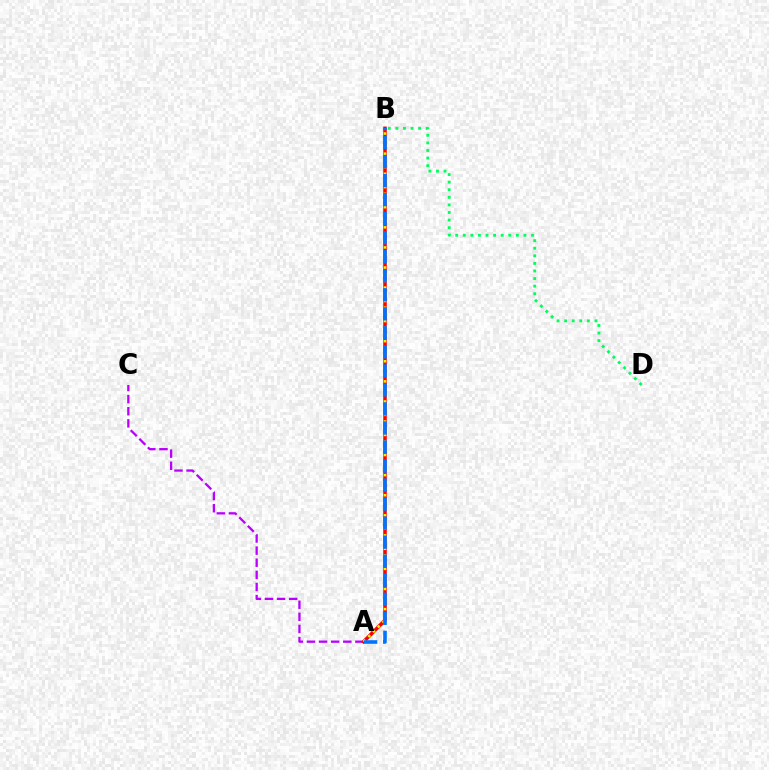{('A', 'C'): [{'color': '#b900ff', 'line_style': 'dashed', 'thickness': 1.65}], ('A', 'B'): [{'color': '#ff0000', 'line_style': 'solid', 'thickness': 2.54}, {'color': '#d1ff00', 'line_style': 'dotted', 'thickness': 1.82}, {'color': '#0074ff', 'line_style': 'dashed', 'thickness': 2.59}], ('B', 'D'): [{'color': '#00ff5c', 'line_style': 'dotted', 'thickness': 2.06}]}